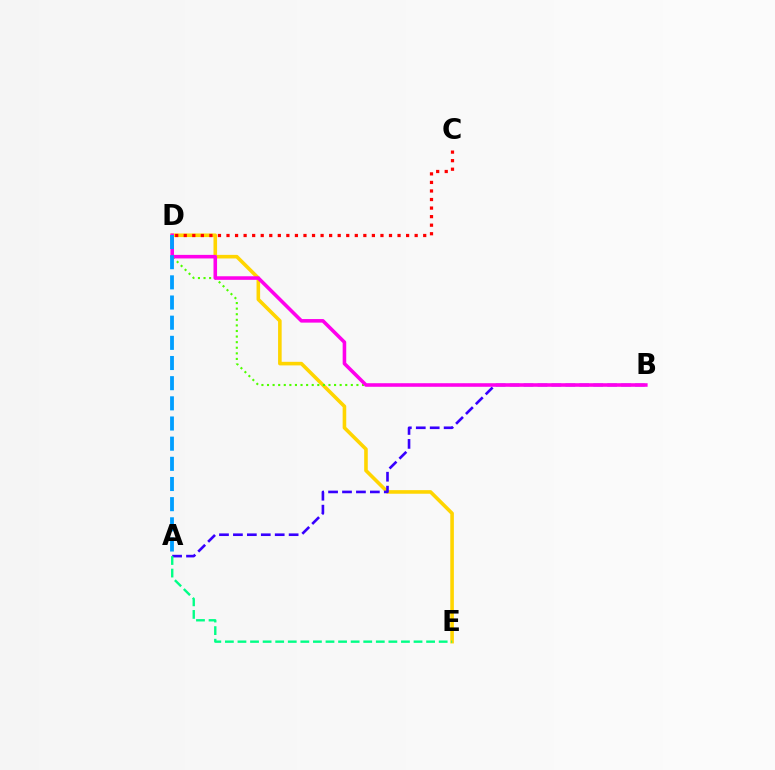{('D', 'E'): [{'color': '#ffd500', 'line_style': 'solid', 'thickness': 2.59}], ('B', 'D'): [{'color': '#4fff00', 'line_style': 'dotted', 'thickness': 1.52}, {'color': '#ff00ed', 'line_style': 'solid', 'thickness': 2.57}], ('A', 'B'): [{'color': '#3700ff', 'line_style': 'dashed', 'thickness': 1.89}], ('C', 'D'): [{'color': '#ff0000', 'line_style': 'dotted', 'thickness': 2.32}], ('A', 'E'): [{'color': '#00ff86', 'line_style': 'dashed', 'thickness': 1.71}], ('A', 'D'): [{'color': '#009eff', 'line_style': 'dashed', 'thickness': 2.74}]}